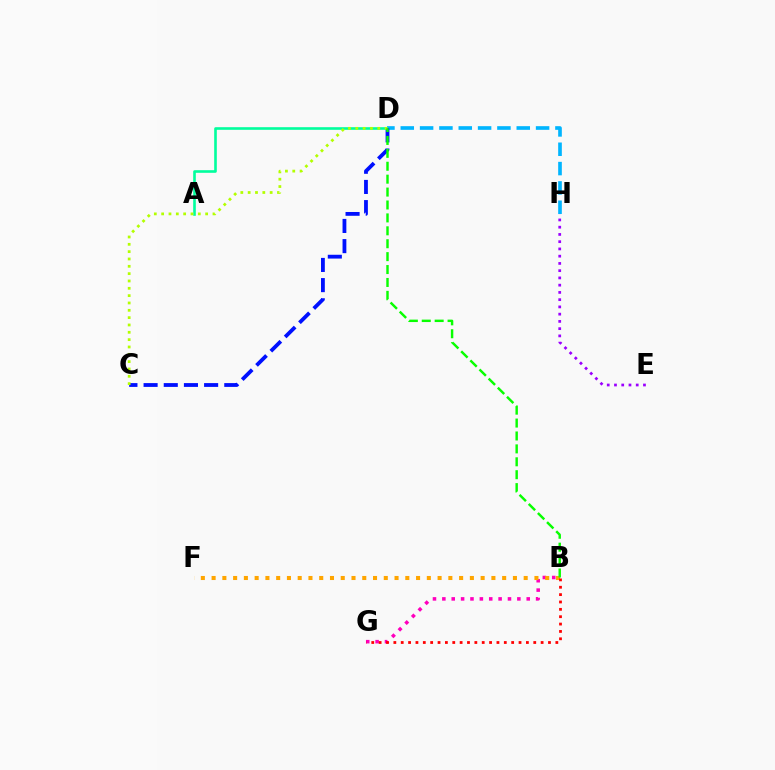{('A', 'D'): [{'color': '#00ff9d', 'line_style': 'solid', 'thickness': 1.89}], ('E', 'H'): [{'color': '#9b00ff', 'line_style': 'dotted', 'thickness': 1.97}], ('D', 'H'): [{'color': '#00b5ff', 'line_style': 'dashed', 'thickness': 2.63}], ('B', 'G'): [{'color': '#ff00bd', 'line_style': 'dotted', 'thickness': 2.55}, {'color': '#ff0000', 'line_style': 'dotted', 'thickness': 2.0}], ('B', 'F'): [{'color': '#ffa500', 'line_style': 'dotted', 'thickness': 2.92}], ('C', 'D'): [{'color': '#0010ff', 'line_style': 'dashed', 'thickness': 2.74}, {'color': '#b3ff00', 'line_style': 'dotted', 'thickness': 1.99}], ('B', 'D'): [{'color': '#08ff00', 'line_style': 'dashed', 'thickness': 1.75}]}